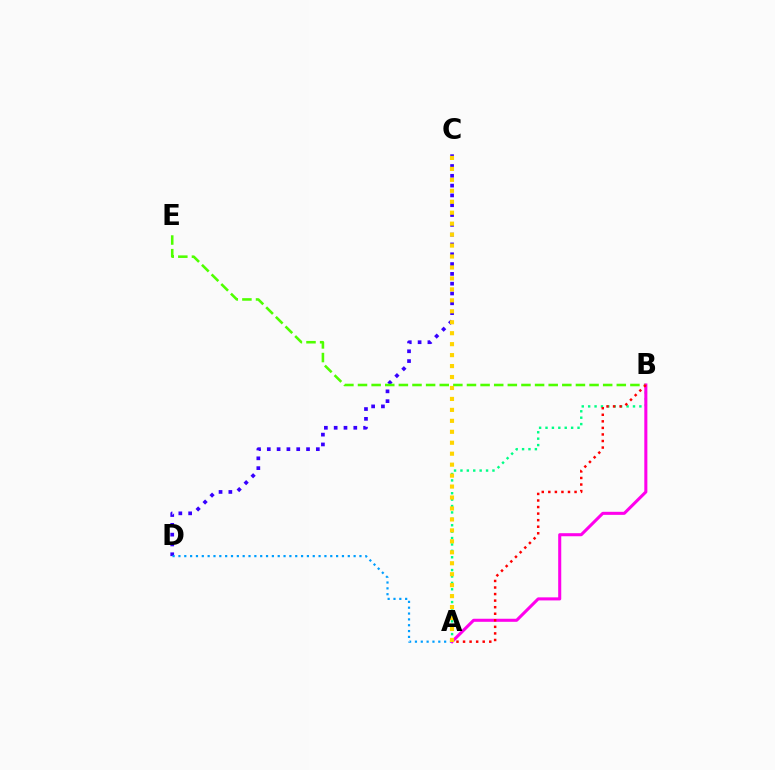{('A', 'B'): [{'color': '#00ff86', 'line_style': 'dotted', 'thickness': 1.74}, {'color': '#ff00ed', 'line_style': 'solid', 'thickness': 2.2}, {'color': '#ff0000', 'line_style': 'dotted', 'thickness': 1.78}], ('C', 'D'): [{'color': '#3700ff', 'line_style': 'dotted', 'thickness': 2.66}], ('B', 'E'): [{'color': '#4fff00', 'line_style': 'dashed', 'thickness': 1.85}], ('A', 'D'): [{'color': '#009eff', 'line_style': 'dotted', 'thickness': 1.59}], ('A', 'C'): [{'color': '#ffd500', 'line_style': 'dotted', 'thickness': 2.98}]}